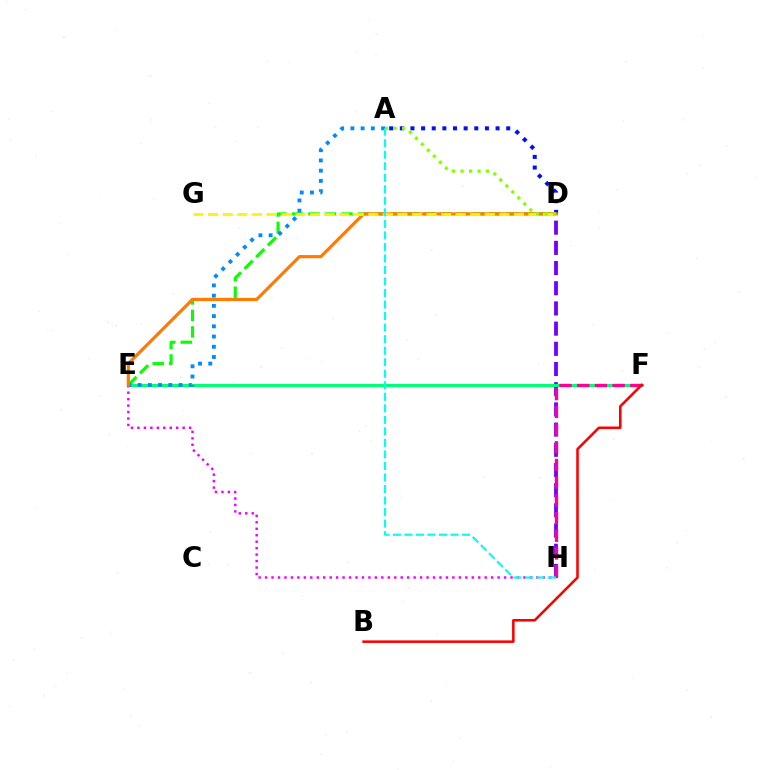{('D', 'E'): [{'color': '#08ff00', 'line_style': 'dashed', 'thickness': 2.24}, {'color': '#ff7c00', 'line_style': 'solid', 'thickness': 2.29}], ('D', 'H'): [{'color': '#7200ff', 'line_style': 'dashed', 'thickness': 2.74}], ('E', 'F'): [{'color': '#00ff74', 'line_style': 'solid', 'thickness': 2.23}], ('F', 'H'): [{'color': '#ff0094', 'line_style': 'dashed', 'thickness': 2.4}], ('A', 'E'): [{'color': '#008cff', 'line_style': 'dotted', 'thickness': 2.78}], ('E', 'H'): [{'color': '#ee00ff', 'line_style': 'dotted', 'thickness': 1.75}], ('A', 'D'): [{'color': '#0010ff', 'line_style': 'dotted', 'thickness': 2.89}, {'color': '#84ff00', 'line_style': 'dotted', 'thickness': 2.3}], ('D', 'G'): [{'color': '#fcf500', 'line_style': 'dashed', 'thickness': 1.98}], ('A', 'H'): [{'color': '#00fff6', 'line_style': 'dashed', 'thickness': 1.57}], ('B', 'F'): [{'color': '#ff0000', 'line_style': 'solid', 'thickness': 1.84}]}